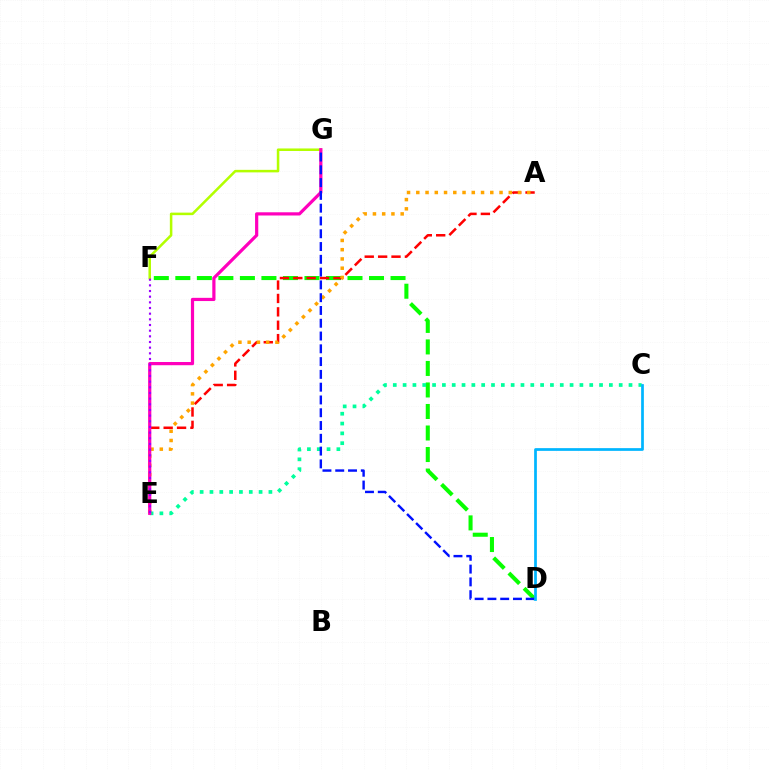{('D', 'F'): [{'color': '#08ff00', 'line_style': 'dashed', 'thickness': 2.92}], ('A', 'E'): [{'color': '#ff0000', 'line_style': 'dashed', 'thickness': 1.82}, {'color': '#ffa500', 'line_style': 'dotted', 'thickness': 2.51}], ('F', 'G'): [{'color': '#b3ff00', 'line_style': 'solid', 'thickness': 1.82}], ('C', 'E'): [{'color': '#00ff9d', 'line_style': 'dotted', 'thickness': 2.67}], ('E', 'G'): [{'color': '#ff00bd', 'line_style': 'solid', 'thickness': 2.31}], ('D', 'G'): [{'color': '#0010ff', 'line_style': 'dashed', 'thickness': 1.74}], ('E', 'F'): [{'color': '#9b00ff', 'line_style': 'dotted', 'thickness': 1.54}], ('C', 'D'): [{'color': '#00b5ff', 'line_style': 'solid', 'thickness': 1.96}]}